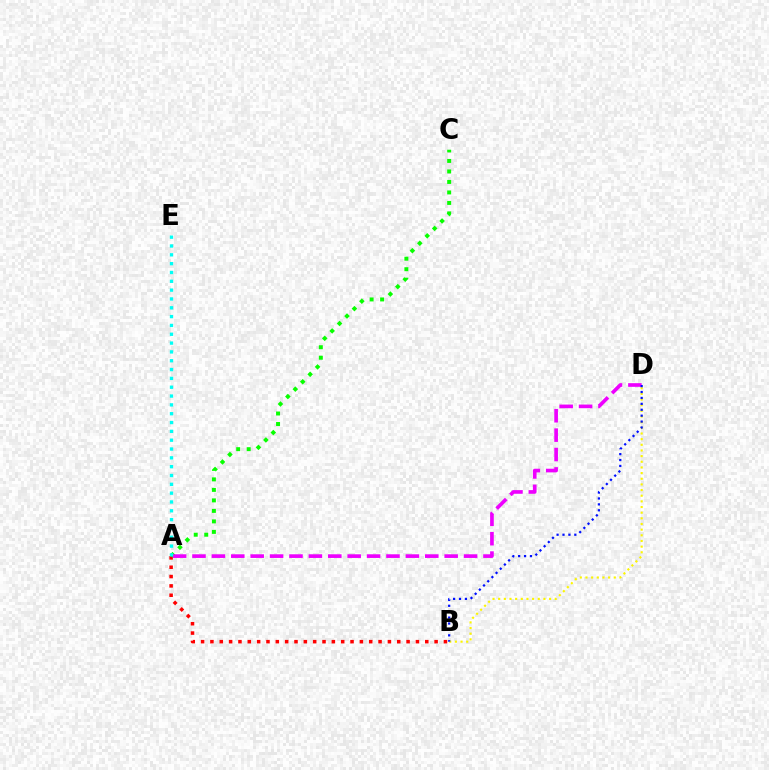{('A', 'B'): [{'color': '#ff0000', 'line_style': 'dotted', 'thickness': 2.54}], ('B', 'D'): [{'color': '#fcf500', 'line_style': 'dotted', 'thickness': 1.54}, {'color': '#0010ff', 'line_style': 'dotted', 'thickness': 1.61}], ('A', 'C'): [{'color': '#08ff00', 'line_style': 'dotted', 'thickness': 2.85}], ('A', 'D'): [{'color': '#ee00ff', 'line_style': 'dashed', 'thickness': 2.64}], ('A', 'E'): [{'color': '#00fff6', 'line_style': 'dotted', 'thickness': 2.4}]}